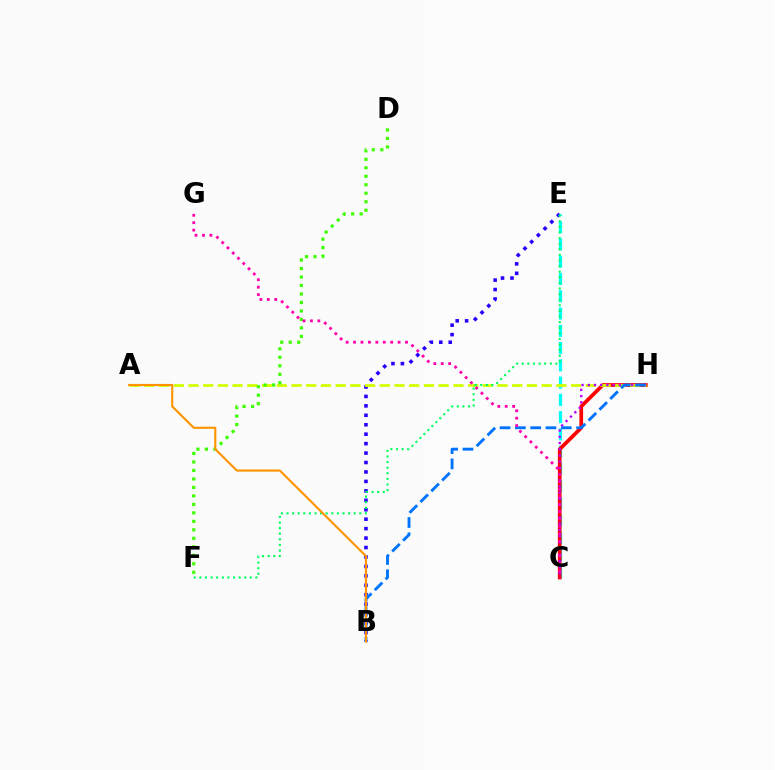{('B', 'E'): [{'color': '#2500ff', 'line_style': 'dotted', 'thickness': 2.57}], ('C', 'E'): [{'color': '#00fff6', 'line_style': 'dashed', 'thickness': 2.35}], ('C', 'H'): [{'color': '#ff0000', 'line_style': 'solid', 'thickness': 2.67}, {'color': '#b900ff', 'line_style': 'dotted', 'thickness': 1.69}], ('A', 'H'): [{'color': '#d1ff00', 'line_style': 'dashed', 'thickness': 2.0}], ('B', 'H'): [{'color': '#0074ff', 'line_style': 'dashed', 'thickness': 2.08}], ('E', 'F'): [{'color': '#00ff5c', 'line_style': 'dotted', 'thickness': 1.52}], ('D', 'F'): [{'color': '#3dff00', 'line_style': 'dotted', 'thickness': 2.31}], ('A', 'B'): [{'color': '#ff9400', 'line_style': 'solid', 'thickness': 1.53}], ('C', 'G'): [{'color': '#ff00ac', 'line_style': 'dotted', 'thickness': 2.02}]}